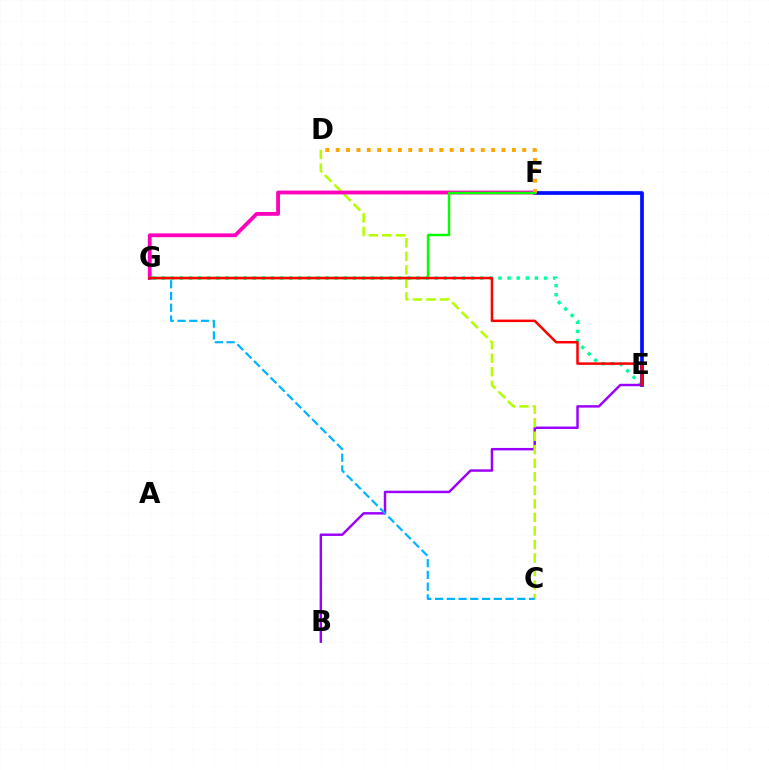{('E', 'G'): [{'color': '#00ff9d', 'line_style': 'dotted', 'thickness': 2.47}, {'color': '#ff0000', 'line_style': 'solid', 'thickness': 1.8}], ('B', 'E'): [{'color': '#9b00ff', 'line_style': 'solid', 'thickness': 1.77}], ('E', 'F'): [{'color': '#0010ff', 'line_style': 'solid', 'thickness': 2.68}], ('C', 'D'): [{'color': '#b3ff00', 'line_style': 'dashed', 'thickness': 1.84}], ('F', 'G'): [{'color': '#ff00bd', 'line_style': 'solid', 'thickness': 2.74}, {'color': '#08ff00', 'line_style': 'solid', 'thickness': 1.75}], ('D', 'F'): [{'color': '#ffa500', 'line_style': 'dotted', 'thickness': 2.82}], ('C', 'G'): [{'color': '#00b5ff', 'line_style': 'dashed', 'thickness': 1.6}]}